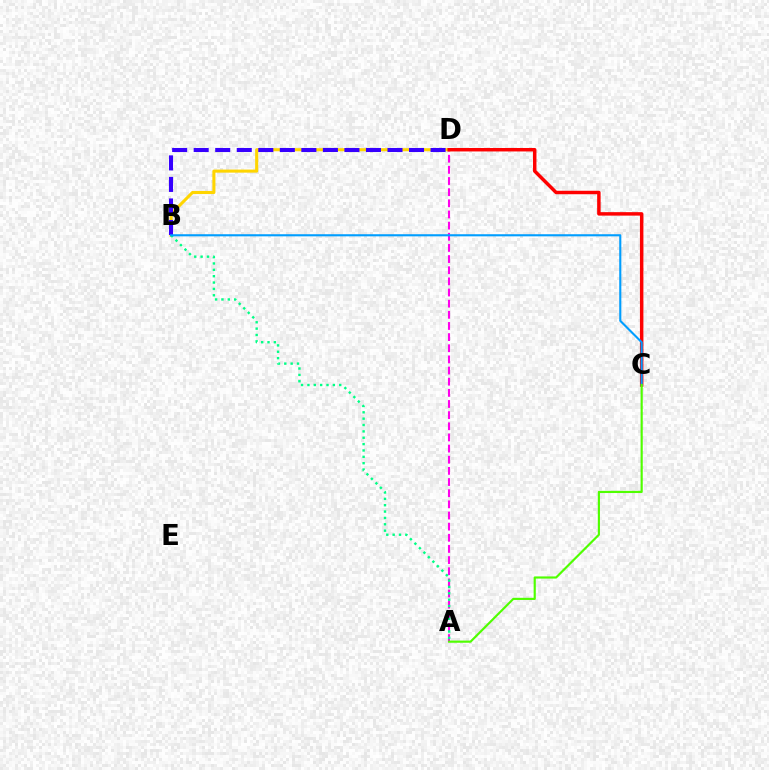{('B', 'D'): [{'color': '#ffd500', 'line_style': 'solid', 'thickness': 2.21}, {'color': '#3700ff', 'line_style': 'dashed', 'thickness': 2.93}], ('A', 'D'): [{'color': '#ff00ed', 'line_style': 'dashed', 'thickness': 1.51}], ('C', 'D'): [{'color': '#ff0000', 'line_style': 'solid', 'thickness': 2.49}], ('A', 'B'): [{'color': '#00ff86', 'line_style': 'dotted', 'thickness': 1.73}], ('B', 'C'): [{'color': '#009eff', 'line_style': 'solid', 'thickness': 1.52}], ('A', 'C'): [{'color': '#4fff00', 'line_style': 'solid', 'thickness': 1.56}]}